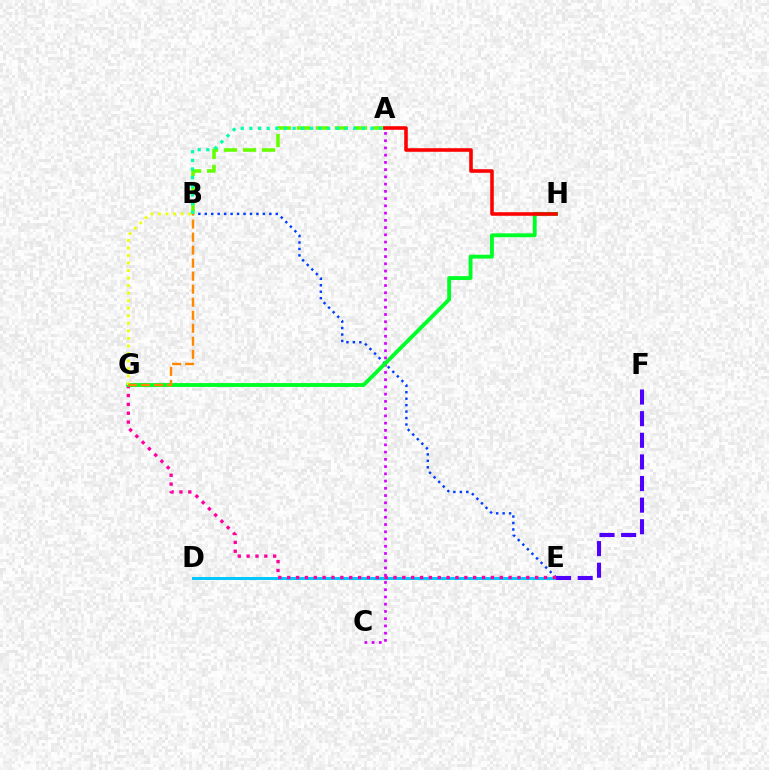{('A', 'C'): [{'color': '#d600ff', 'line_style': 'dotted', 'thickness': 1.97}], ('D', 'E'): [{'color': '#00c7ff', 'line_style': 'solid', 'thickness': 2.14}], ('B', 'E'): [{'color': '#003fff', 'line_style': 'dotted', 'thickness': 1.75}], ('A', 'B'): [{'color': '#66ff00', 'line_style': 'dashed', 'thickness': 2.58}, {'color': '#00ffaf', 'line_style': 'dotted', 'thickness': 2.35}], ('E', 'G'): [{'color': '#ff00a0', 'line_style': 'dotted', 'thickness': 2.41}], ('G', 'H'): [{'color': '#00ff27', 'line_style': 'solid', 'thickness': 2.78}], ('E', 'F'): [{'color': '#4f00ff', 'line_style': 'dashed', 'thickness': 2.94}], ('B', 'G'): [{'color': '#eeff00', 'line_style': 'dotted', 'thickness': 2.05}, {'color': '#ff8800', 'line_style': 'dashed', 'thickness': 1.77}], ('A', 'H'): [{'color': '#ff0000', 'line_style': 'solid', 'thickness': 2.57}]}